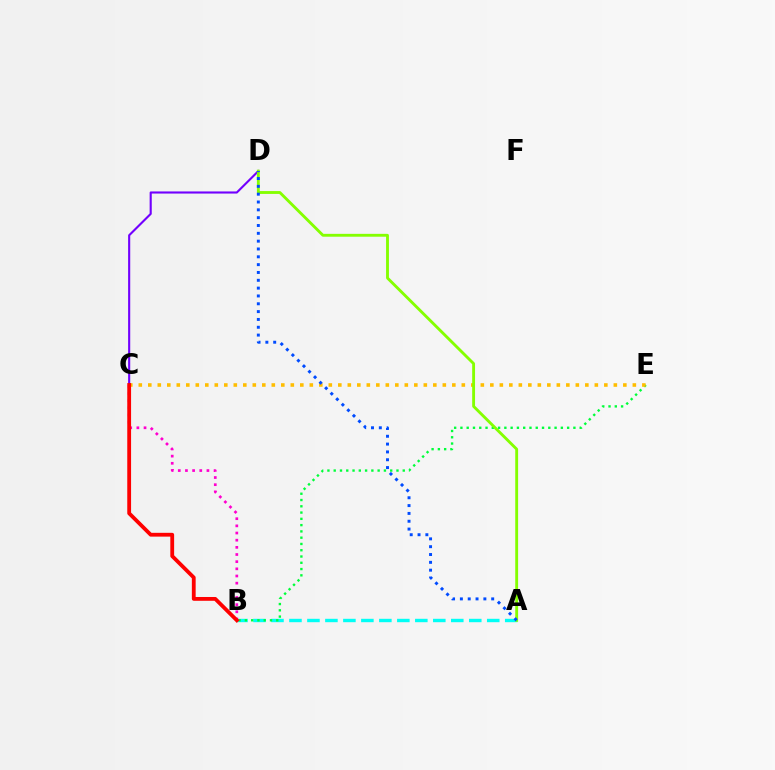{('A', 'B'): [{'color': '#00fff6', 'line_style': 'dashed', 'thickness': 2.44}], ('B', 'E'): [{'color': '#00ff39', 'line_style': 'dotted', 'thickness': 1.71}], ('C', 'E'): [{'color': '#ffbd00', 'line_style': 'dotted', 'thickness': 2.58}], ('C', 'D'): [{'color': '#7200ff', 'line_style': 'solid', 'thickness': 1.52}], ('B', 'C'): [{'color': '#ff00cf', 'line_style': 'dotted', 'thickness': 1.95}, {'color': '#ff0000', 'line_style': 'solid', 'thickness': 2.74}], ('A', 'D'): [{'color': '#84ff00', 'line_style': 'solid', 'thickness': 2.06}, {'color': '#004bff', 'line_style': 'dotted', 'thickness': 2.13}]}